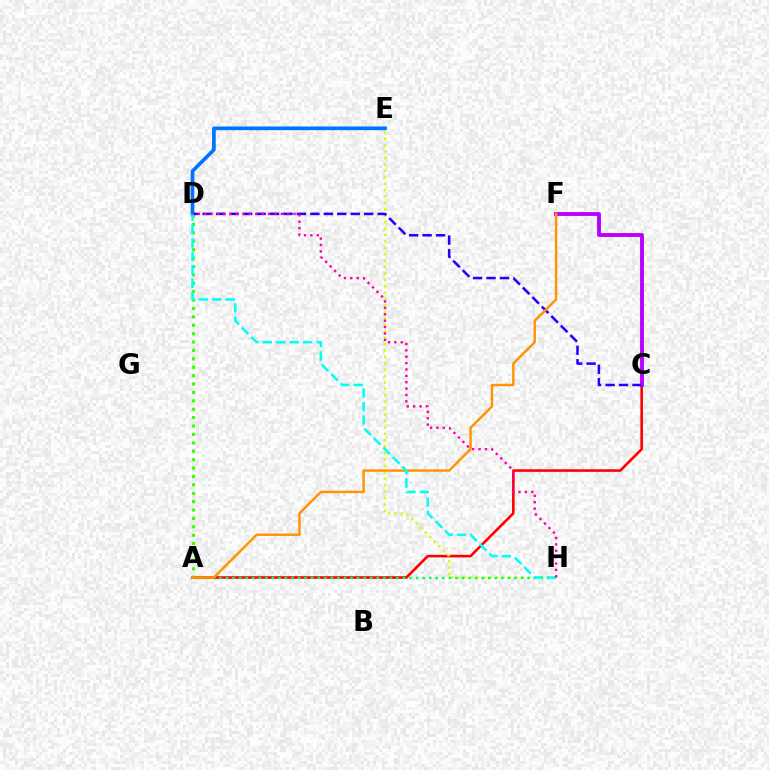{('A', 'C'): [{'color': '#ff0000', 'line_style': 'solid', 'thickness': 1.87}], ('E', 'H'): [{'color': '#d1ff00', 'line_style': 'dotted', 'thickness': 1.74}], ('A', 'H'): [{'color': '#00ff5c', 'line_style': 'dotted', 'thickness': 1.78}], ('C', 'F'): [{'color': '#b900ff', 'line_style': 'solid', 'thickness': 2.79}], ('D', 'E'): [{'color': '#0074ff', 'line_style': 'solid', 'thickness': 2.66}], ('A', 'D'): [{'color': '#3dff00', 'line_style': 'dotted', 'thickness': 2.28}], ('C', 'D'): [{'color': '#2500ff', 'line_style': 'dashed', 'thickness': 1.83}], ('A', 'F'): [{'color': '#ff9400', 'line_style': 'solid', 'thickness': 1.76}], ('D', 'H'): [{'color': '#00fff6', 'line_style': 'dashed', 'thickness': 1.83}, {'color': '#ff00ac', 'line_style': 'dotted', 'thickness': 1.73}]}